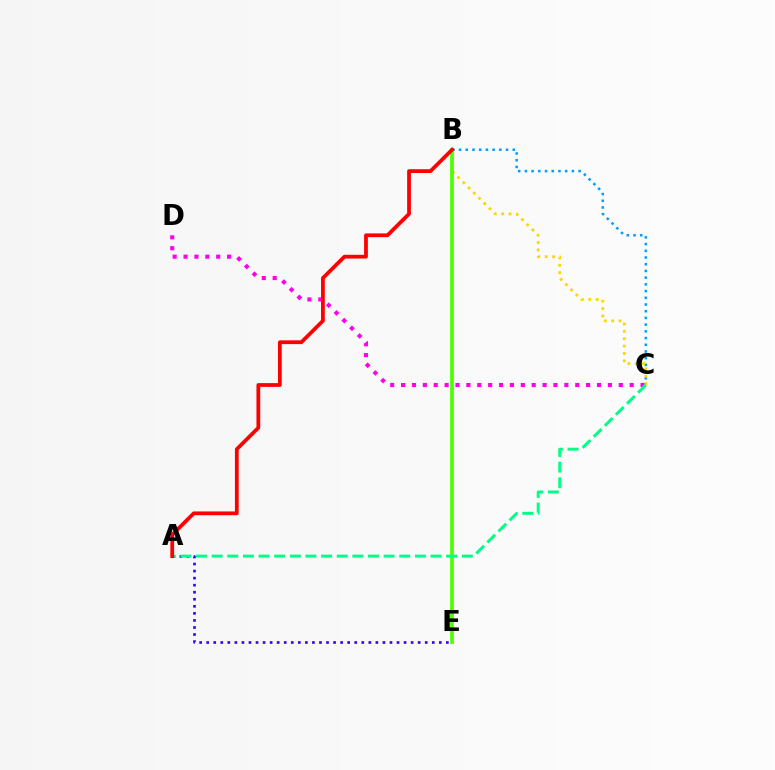{('B', 'C'): [{'color': '#009eff', 'line_style': 'dotted', 'thickness': 1.82}, {'color': '#ffd500', 'line_style': 'dotted', 'thickness': 2.0}], ('A', 'E'): [{'color': '#3700ff', 'line_style': 'dotted', 'thickness': 1.92}], ('B', 'E'): [{'color': '#4fff00', 'line_style': 'solid', 'thickness': 2.69}], ('C', 'D'): [{'color': '#ff00ed', 'line_style': 'dotted', 'thickness': 2.96}], ('A', 'C'): [{'color': '#00ff86', 'line_style': 'dashed', 'thickness': 2.12}], ('A', 'B'): [{'color': '#ff0000', 'line_style': 'solid', 'thickness': 2.71}]}